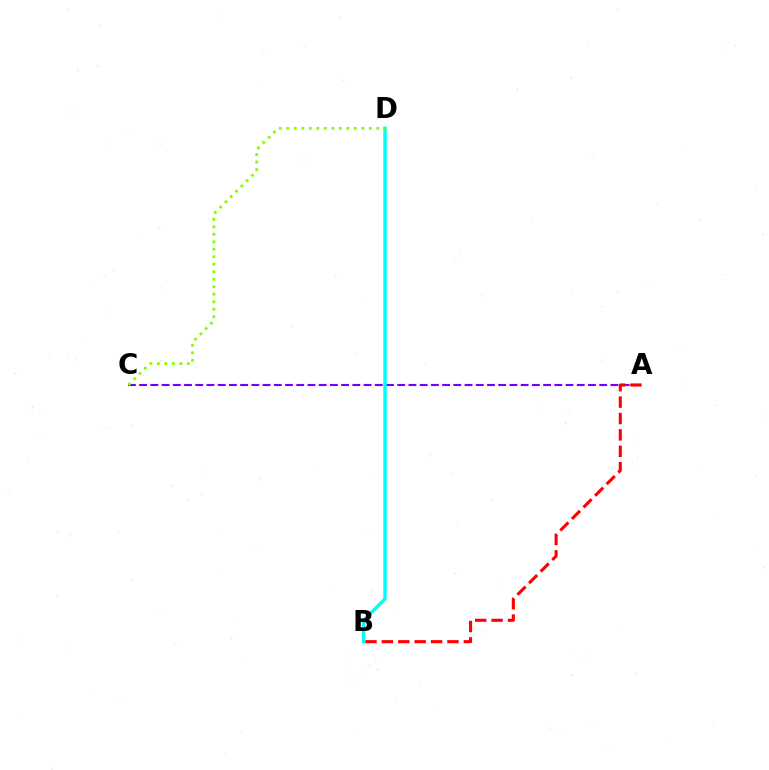{('A', 'C'): [{'color': '#7200ff', 'line_style': 'dashed', 'thickness': 1.52}], ('A', 'B'): [{'color': '#ff0000', 'line_style': 'dashed', 'thickness': 2.23}], ('B', 'D'): [{'color': '#00fff6', 'line_style': 'solid', 'thickness': 2.49}], ('C', 'D'): [{'color': '#84ff00', 'line_style': 'dotted', 'thickness': 2.04}]}